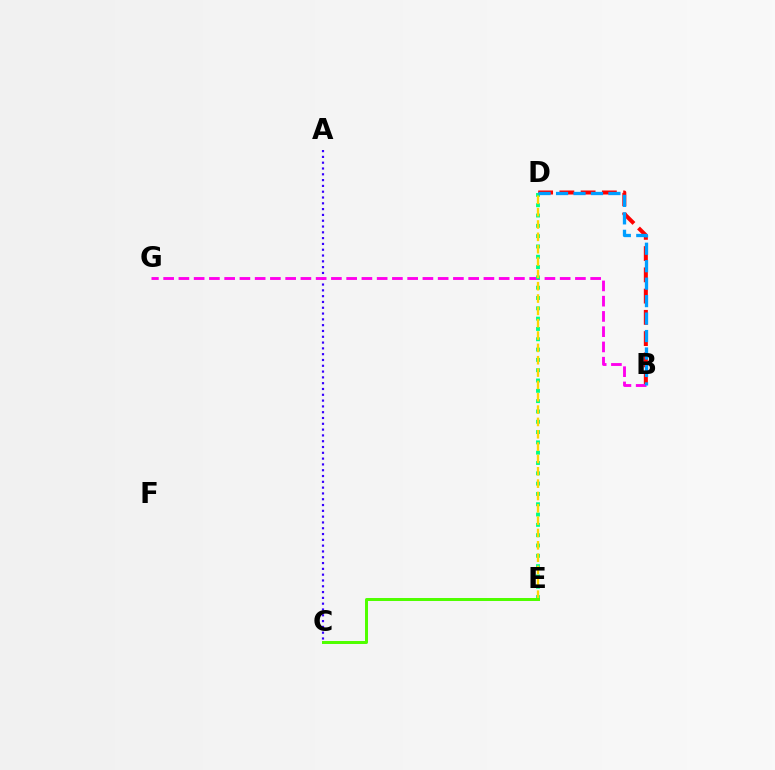{('B', 'D'): [{'color': '#ff0000', 'line_style': 'dashed', 'thickness': 2.89}, {'color': '#009eff', 'line_style': 'dashed', 'thickness': 2.37}], ('A', 'C'): [{'color': '#3700ff', 'line_style': 'dotted', 'thickness': 1.58}], ('B', 'G'): [{'color': '#ff00ed', 'line_style': 'dashed', 'thickness': 2.07}], ('D', 'E'): [{'color': '#00ff86', 'line_style': 'dotted', 'thickness': 2.8}, {'color': '#ffd500', 'line_style': 'dashed', 'thickness': 1.68}], ('C', 'E'): [{'color': '#4fff00', 'line_style': 'solid', 'thickness': 2.15}]}